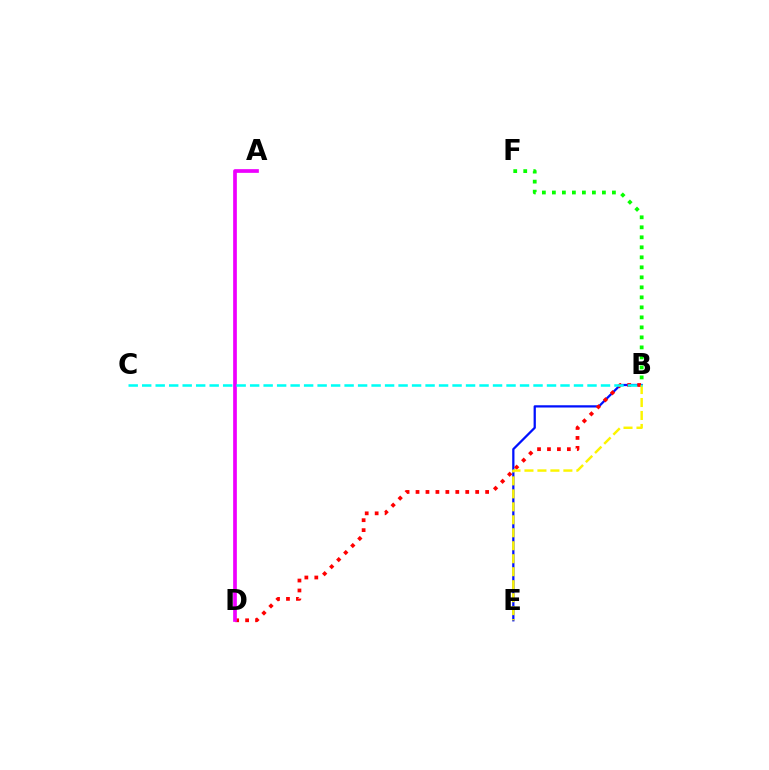{('B', 'E'): [{'color': '#0010ff', 'line_style': 'solid', 'thickness': 1.62}, {'color': '#fcf500', 'line_style': 'dashed', 'thickness': 1.76}], ('B', 'F'): [{'color': '#08ff00', 'line_style': 'dotted', 'thickness': 2.72}], ('B', 'D'): [{'color': '#ff0000', 'line_style': 'dotted', 'thickness': 2.7}], ('A', 'D'): [{'color': '#ee00ff', 'line_style': 'solid', 'thickness': 2.67}], ('B', 'C'): [{'color': '#00fff6', 'line_style': 'dashed', 'thickness': 1.83}]}